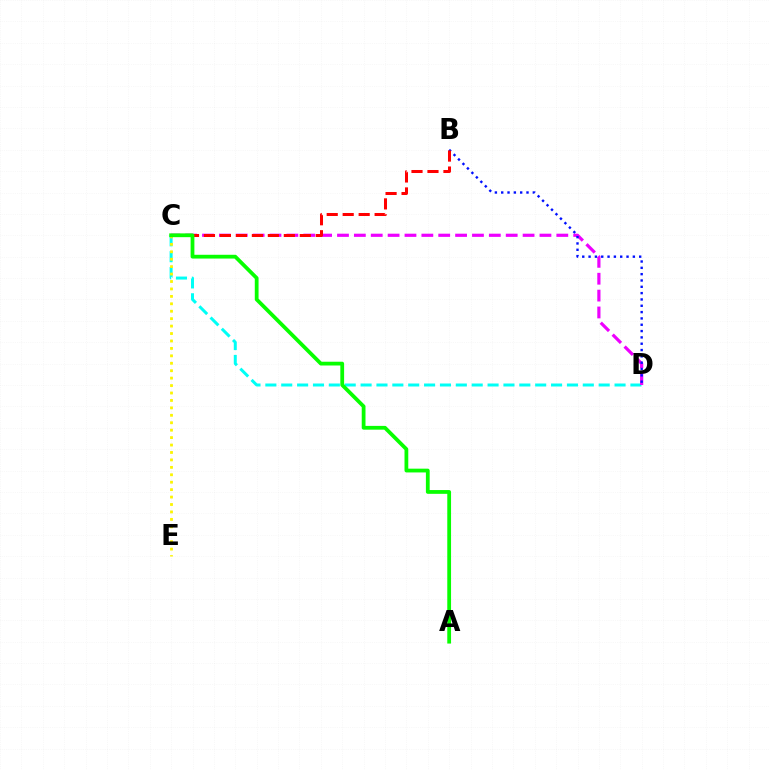{('C', 'D'): [{'color': '#00fff6', 'line_style': 'dashed', 'thickness': 2.16}, {'color': '#ee00ff', 'line_style': 'dashed', 'thickness': 2.29}], ('B', 'D'): [{'color': '#0010ff', 'line_style': 'dotted', 'thickness': 1.72}], ('C', 'E'): [{'color': '#fcf500', 'line_style': 'dotted', 'thickness': 2.02}], ('B', 'C'): [{'color': '#ff0000', 'line_style': 'dashed', 'thickness': 2.17}], ('A', 'C'): [{'color': '#08ff00', 'line_style': 'solid', 'thickness': 2.72}]}